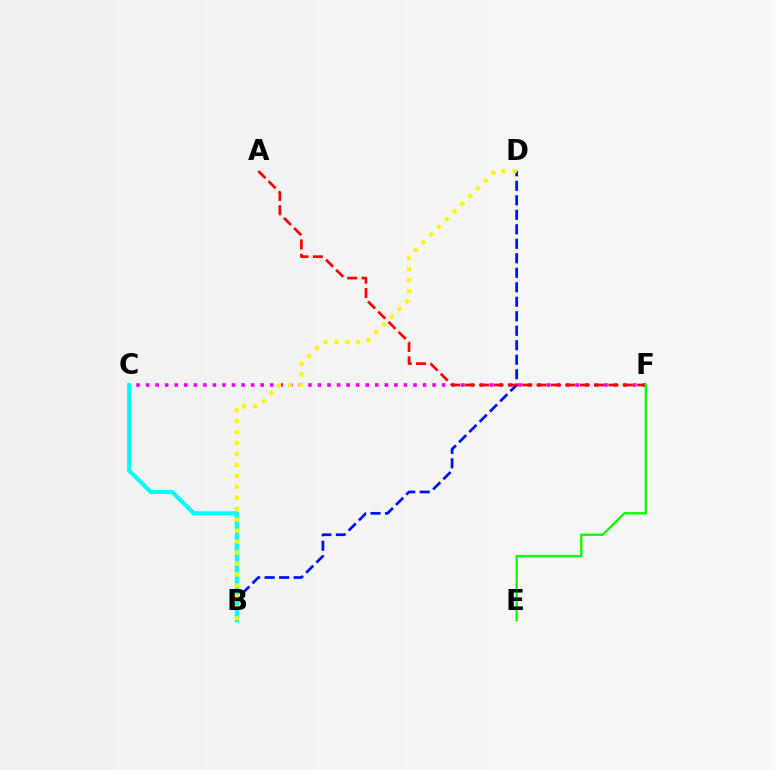{('C', 'F'): [{'color': '#ee00ff', 'line_style': 'dotted', 'thickness': 2.59}], ('B', 'D'): [{'color': '#0010ff', 'line_style': 'dashed', 'thickness': 1.97}, {'color': '#fcf500', 'line_style': 'dotted', 'thickness': 2.98}], ('B', 'C'): [{'color': '#00fff6', 'line_style': 'solid', 'thickness': 2.96}], ('A', 'F'): [{'color': '#ff0000', 'line_style': 'dashed', 'thickness': 1.95}], ('E', 'F'): [{'color': '#08ff00', 'line_style': 'solid', 'thickness': 1.66}]}